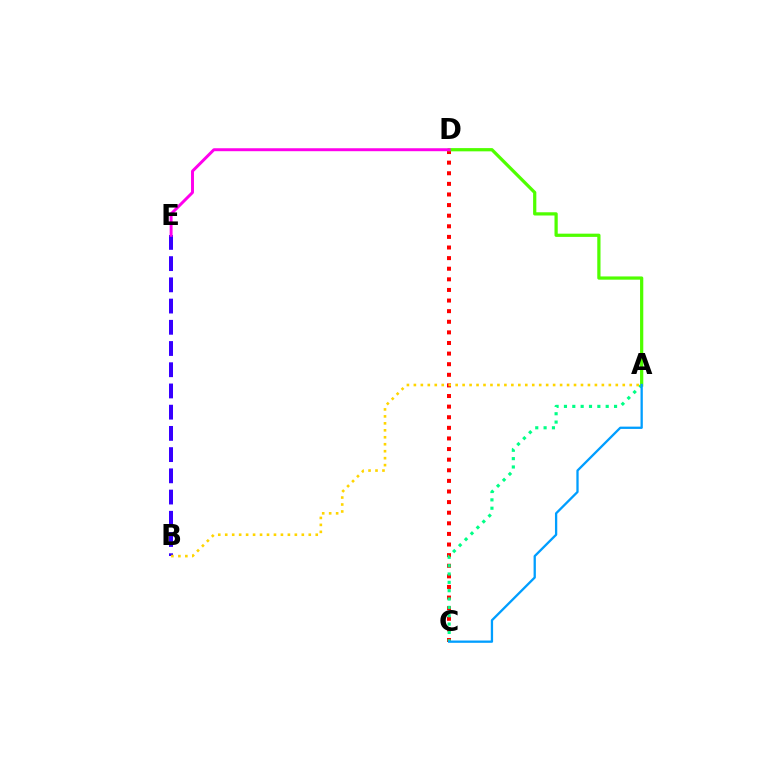{('C', 'D'): [{'color': '#ff0000', 'line_style': 'dotted', 'thickness': 2.88}], ('A', 'C'): [{'color': '#00ff86', 'line_style': 'dotted', 'thickness': 2.27}, {'color': '#009eff', 'line_style': 'solid', 'thickness': 1.65}], ('B', 'E'): [{'color': '#3700ff', 'line_style': 'dashed', 'thickness': 2.88}], ('A', 'B'): [{'color': '#ffd500', 'line_style': 'dotted', 'thickness': 1.89}], ('A', 'D'): [{'color': '#4fff00', 'line_style': 'solid', 'thickness': 2.33}], ('D', 'E'): [{'color': '#ff00ed', 'line_style': 'solid', 'thickness': 2.13}]}